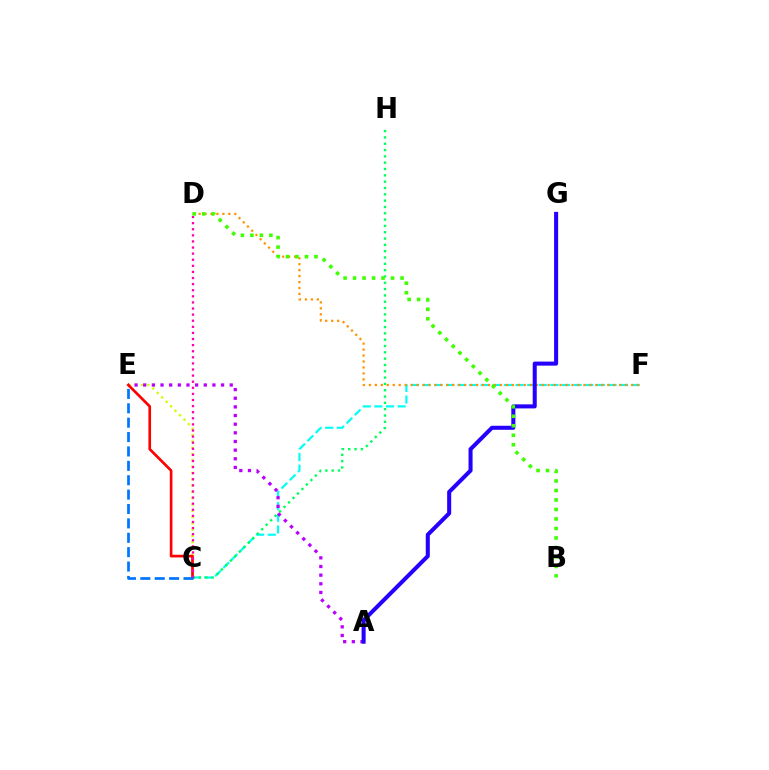{('C', 'F'): [{'color': '#00fff6', 'line_style': 'dashed', 'thickness': 1.58}], ('C', 'H'): [{'color': '#00ff5c', 'line_style': 'dotted', 'thickness': 1.72}], ('D', 'F'): [{'color': '#ff9400', 'line_style': 'dotted', 'thickness': 1.62}], ('C', 'E'): [{'color': '#d1ff00', 'line_style': 'dotted', 'thickness': 1.71}, {'color': '#ff0000', 'line_style': 'solid', 'thickness': 1.92}, {'color': '#0074ff', 'line_style': 'dashed', 'thickness': 1.95}], ('A', 'E'): [{'color': '#b900ff', 'line_style': 'dotted', 'thickness': 2.35}], ('A', 'G'): [{'color': '#2500ff', 'line_style': 'solid', 'thickness': 2.91}], ('C', 'D'): [{'color': '#ff00ac', 'line_style': 'dotted', 'thickness': 1.66}], ('B', 'D'): [{'color': '#3dff00', 'line_style': 'dotted', 'thickness': 2.58}]}